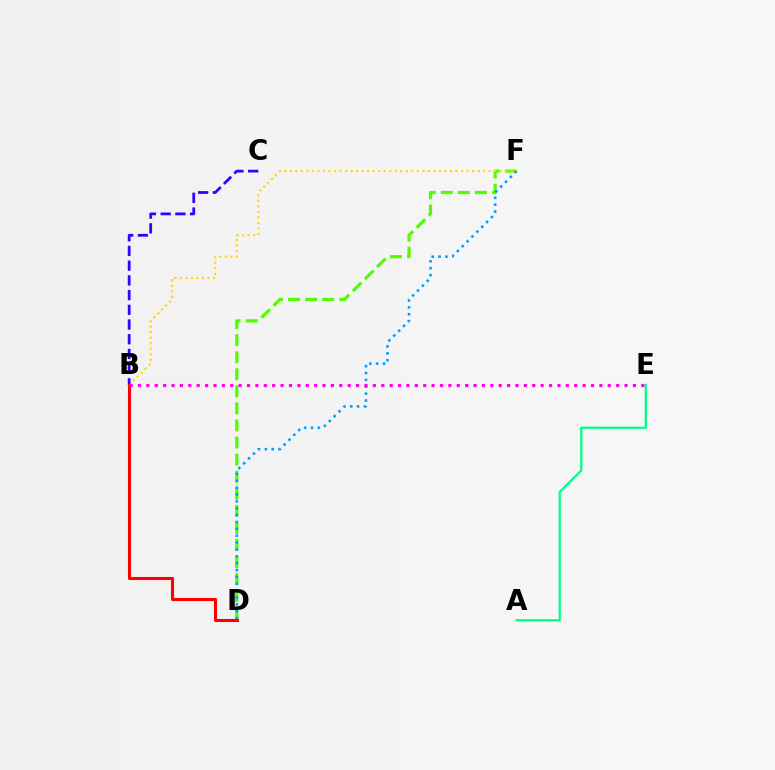{('D', 'F'): [{'color': '#4fff00', 'line_style': 'dashed', 'thickness': 2.32}, {'color': '#009eff', 'line_style': 'dotted', 'thickness': 1.87}], ('B', 'F'): [{'color': '#ffd500', 'line_style': 'dotted', 'thickness': 1.5}], ('B', 'C'): [{'color': '#3700ff', 'line_style': 'dashed', 'thickness': 2.0}], ('B', 'D'): [{'color': '#ff0000', 'line_style': 'solid', 'thickness': 2.22}], ('A', 'E'): [{'color': '#00ff86', 'line_style': 'solid', 'thickness': 1.61}], ('B', 'E'): [{'color': '#ff00ed', 'line_style': 'dotted', 'thickness': 2.28}]}